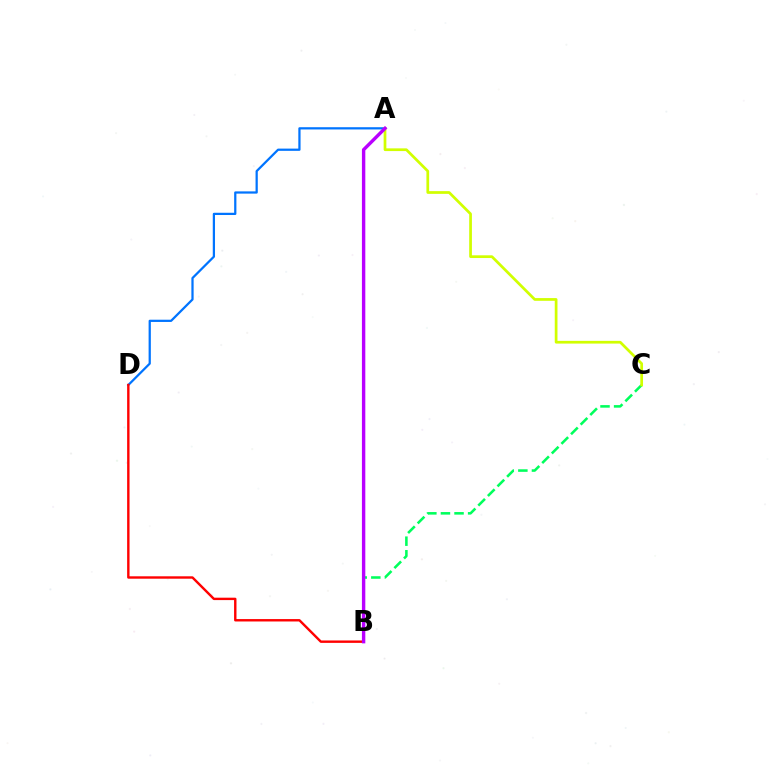{('A', 'D'): [{'color': '#0074ff', 'line_style': 'solid', 'thickness': 1.61}], ('B', 'D'): [{'color': '#ff0000', 'line_style': 'solid', 'thickness': 1.73}], ('B', 'C'): [{'color': '#00ff5c', 'line_style': 'dashed', 'thickness': 1.85}], ('A', 'C'): [{'color': '#d1ff00', 'line_style': 'solid', 'thickness': 1.96}], ('A', 'B'): [{'color': '#b900ff', 'line_style': 'solid', 'thickness': 2.45}]}